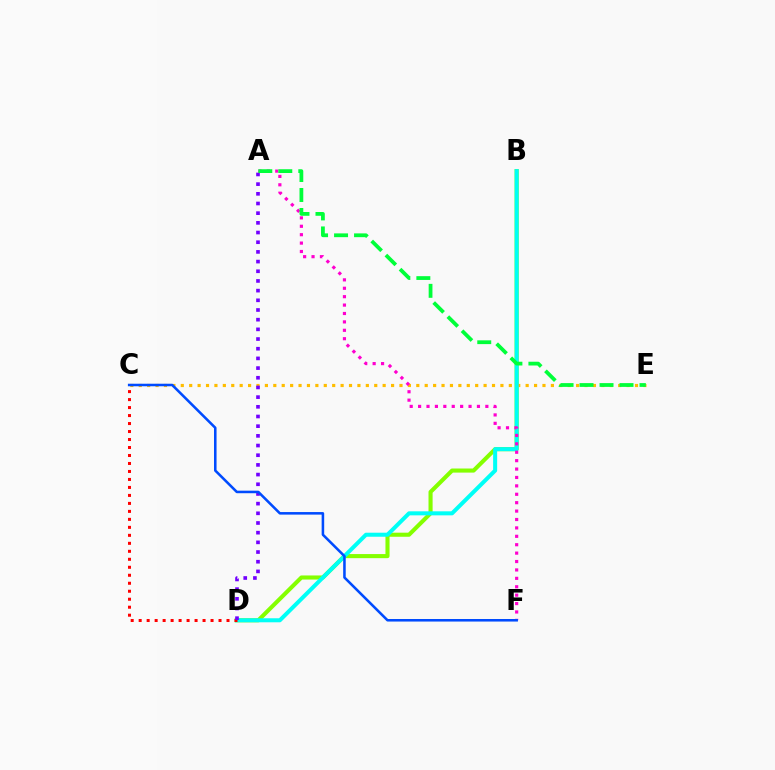{('B', 'D'): [{'color': '#84ff00', 'line_style': 'solid', 'thickness': 2.94}, {'color': '#00fff6', 'line_style': 'solid', 'thickness': 2.9}], ('C', 'E'): [{'color': '#ffbd00', 'line_style': 'dotted', 'thickness': 2.29}], ('C', 'D'): [{'color': '#ff0000', 'line_style': 'dotted', 'thickness': 2.17}], ('A', 'D'): [{'color': '#7200ff', 'line_style': 'dotted', 'thickness': 2.63}], ('A', 'F'): [{'color': '#ff00cf', 'line_style': 'dotted', 'thickness': 2.28}], ('A', 'E'): [{'color': '#00ff39', 'line_style': 'dashed', 'thickness': 2.72}], ('C', 'F'): [{'color': '#004bff', 'line_style': 'solid', 'thickness': 1.84}]}